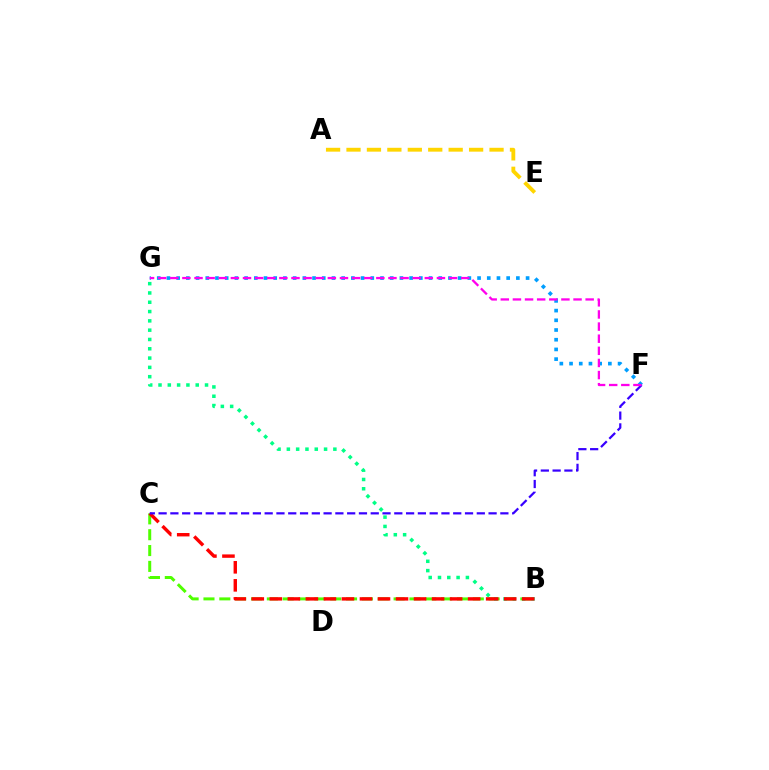{('B', 'C'): [{'color': '#4fff00', 'line_style': 'dashed', 'thickness': 2.15}, {'color': '#ff0000', 'line_style': 'dashed', 'thickness': 2.45}], ('A', 'E'): [{'color': '#ffd500', 'line_style': 'dashed', 'thickness': 2.78}], ('B', 'G'): [{'color': '#00ff86', 'line_style': 'dotted', 'thickness': 2.53}], ('C', 'F'): [{'color': '#3700ff', 'line_style': 'dashed', 'thickness': 1.6}], ('F', 'G'): [{'color': '#009eff', 'line_style': 'dotted', 'thickness': 2.64}, {'color': '#ff00ed', 'line_style': 'dashed', 'thickness': 1.65}]}